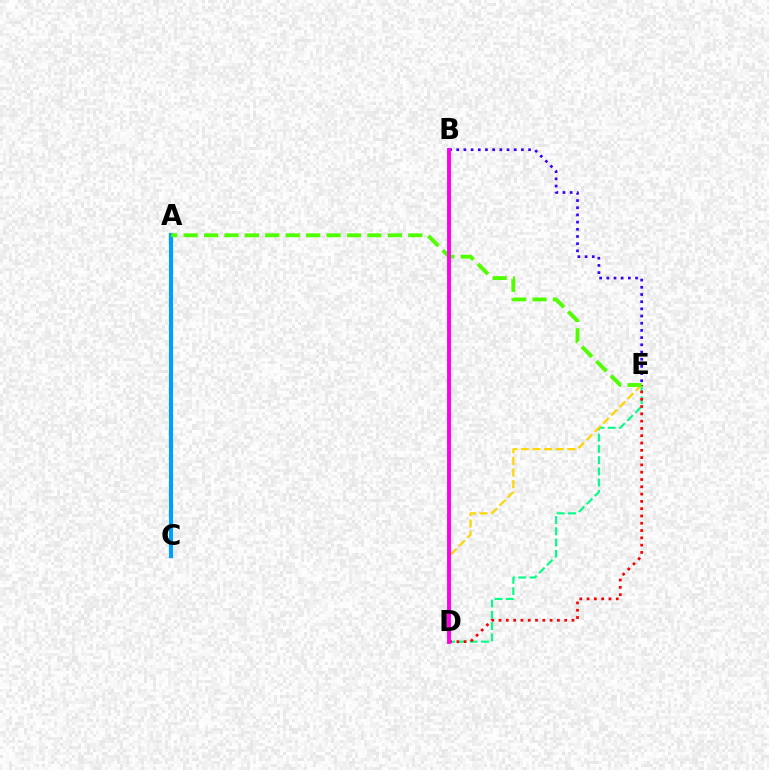{('D', 'E'): [{'color': '#00ff86', 'line_style': 'dashed', 'thickness': 1.53}, {'color': '#ffd500', 'line_style': 'dashed', 'thickness': 1.58}, {'color': '#ff0000', 'line_style': 'dotted', 'thickness': 1.98}], ('A', 'C'): [{'color': '#009eff', 'line_style': 'solid', 'thickness': 2.97}], ('B', 'E'): [{'color': '#3700ff', 'line_style': 'dotted', 'thickness': 1.95}], ('A', 'E'): [{'color': '#4fff00', 'line_style': 'dashed', 'thickness': 2.77}], ('B', 'D'): [{'color': '#ff00ed', 'line_style': 'solid', 'thickness': 2.81}]}